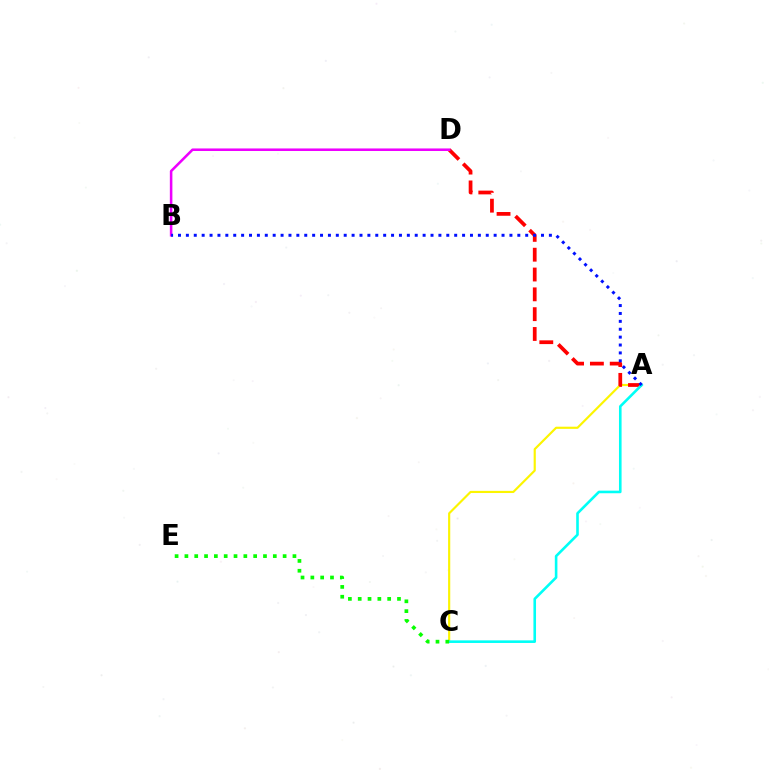{('A', 'C'): [{'color': '#fcf500', 'line_style': 'solid', 'thickness': 1.55}, {'color': '#00fff6', 'line_style': 'solid', 'thickness': 1.87}], ('A', 'D'): [{'color': '#ff0000', 'line_style': 'dashed', 'thickness': 2.69}], ('B', 'D'): [{'color': '#ee00ff', 'line_style': 'solid', 'thickness': 1.84}], ('C', 'E'): [{'color': '#08ff00', 'line_style': 'dotted', 'thickness': 2.67}], ('A', 'B'): [{'color': '#0010ff', 'line_style': 'dotted', 'thickness': 2.14}]}